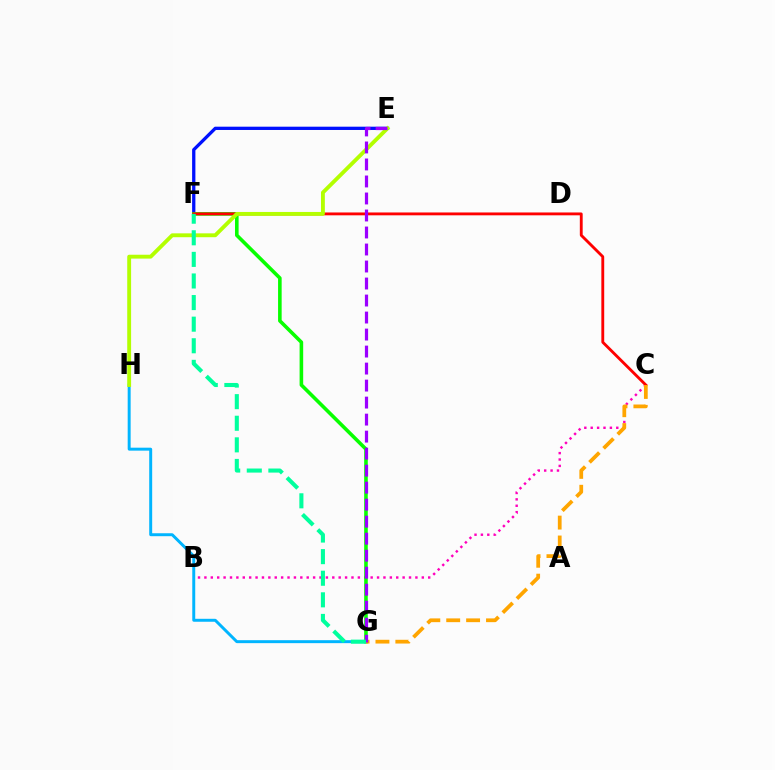{('E', 'F'): [{'color': '#0010ff', 'line_style': 'solid', 'thickness': 2.36}], ('B', 'C'): [{'color': '#ff00bd', 'line_style': 'dotted', 'thickness': 1.74}], ('F', 'G'): [{'color': '#08ff00', 'line_style': 'solid', 'thickness': 2.58}, {'color': '#00ff9d', 'line_style': 'dashed', 'thickness': 2.93}], ('C', 'F'): [{'color': '#ff0000', 'line_style': 'solid', 'thickness': 2.05}], ('G', 'H'): [{'color': '#00b5ff', 'line_style': 'solid', 'thickness': 2.13}], ('E', 'H'): [{'color': '#b3ff00', 'line_style': 'solid', 'thickness': 2.78}], ('C', 'G'): [{'color': '#ffa500', 'line_style': 'dashed', 'thickness': 2.7}], ('E', 'G'): [{'color': '#9b00ff', 'line_style': 'dashed', 'thickness': 2.31}]}